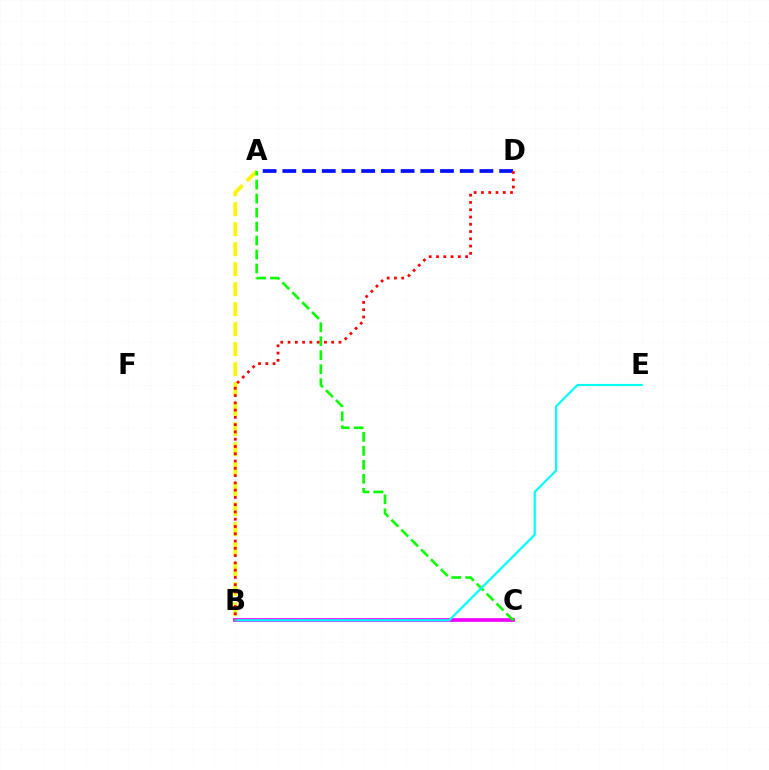{('B', 'C'): [{'color': '#ee00ff', 'line_style': 'solid', 'thickness': 2.68}], ('A', 'D'): [{'color': '#0010ff', 'line_style': 'dashed', 'thickness': 2.68}], ('A', 'B'): [{'color': '#fcf500', 'line_style': 'dashed', 'thickness': 2.72}], ('A', 'C'): [{'color': '#08ff00', 'line_style': 'dashed', 'thickness': 1.9}], ('B', 'E'): [{'color': '#00fff6', 'line_style': 'solid', 'thickness': 1.57}], ('B', 'D'): [{'color': '#ff0000', 'line_style': 'dotted', 'thickness': 1.98}]}